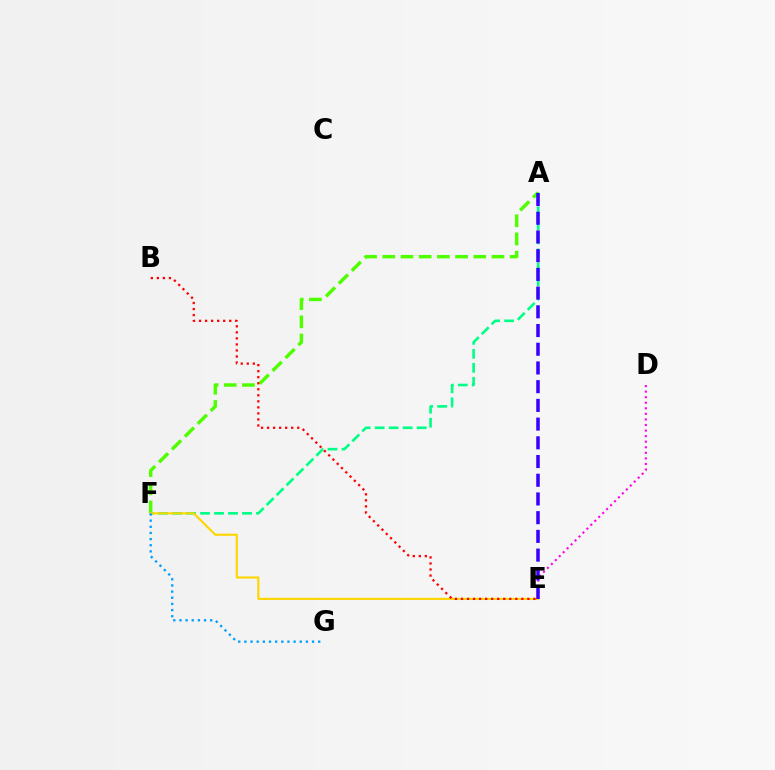{('A', 'F'): [{'color': '#4fff00', 'line_style': 'dashed', 'thickness': 2.47}, {'color': '#00ff86', 'line_style': 'dashed', 'thickness': 1.9}], ('E', 'F'): [{'color': '#ffd500', 'line_style': 'solid', 'thickness': 1.53}], ('D', 'E'): [{'color': '#ff00ed', 'line_style': 'dotted', 'thickness': 1.51}], ('B', 'E'): [{'color': '#ff0000', 'line_style': 'dotted', 'thickness': 1.64}], ('F', 'G'): [{'color': '#009eff', 'line_style': 'dotted', 'thickness': 1.67}], ('A', 'E'): [{'color': '#3700ff', 'line_style': 'dashed', 'thickness': 2.54}]}